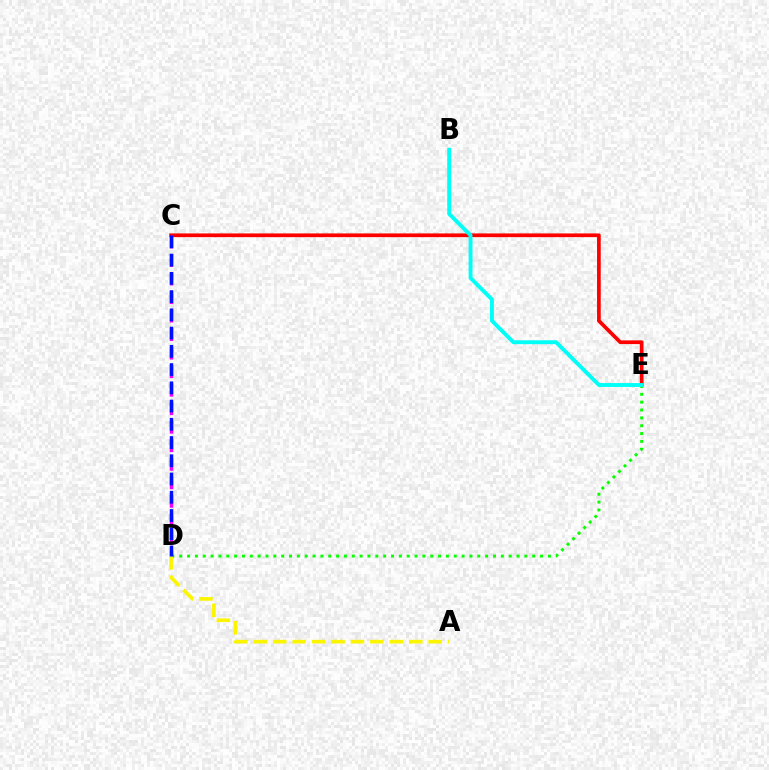{('C', 'E'): [{'color': '#ff0000', 'line_style': 'solid', 'thickness': 2.67}], ('D', 'E'): [{'color': '#08ff00', 'line_style': 'dotted', 'thickness': 2.13}], ('C', 'D'): [{'color': '#ee00ff', 'line_style': 'dashed', 'thickness': 2.52}, {'color': '#0010ff', 'line_style': 'dashed', 'thickness': 2.48}], ('A', 'D'): [{'color': '#fcf500', 'line_style': 'dashed', 'thickness': 2.64}], ('B', 'E'): [{'color': '#00fff6', 'line_style': 'solid', 'thickness': 2.8}]}